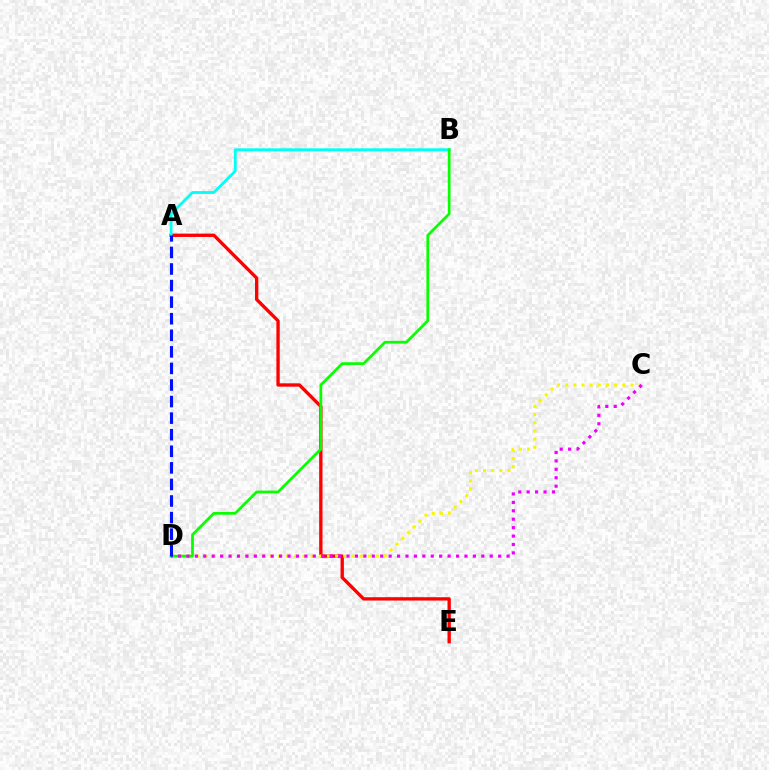{('A', 'E'): [{'color': '#ff0000', 'line_style': 'solid', 'thickness': 2.4}], ('A', 'B'): [{'color': '#00fff6', 'line_style': 'solid', 'thickness': 2.02}], ('C', 'D'): [{'color': '#fcf500', 'line_style': 'dotted', 'thickness': 2.22}, {'color': '#ee00ff', 'line_style': 'dotted', 'thickness': 2.29}], ('B', 'D'): [{'color': '#08ff00', 'line_style': 'solid', 'thickness': 1.98}], ('A', 'D'): [{'color': '#0010ff', 'line_style': 'dashed', 'thickness': 2.25}]}